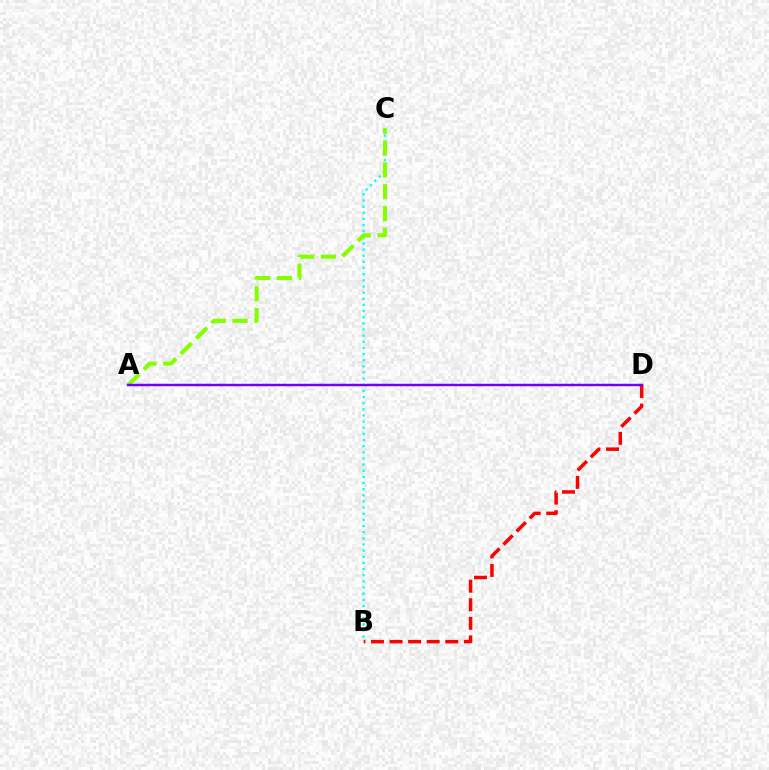{('B', 'C'): [{'color': '#00fff6', 'line_style': 'dotted', 'thickness': 1.67}], ('A', 'C'): [{'color': '#84ff00', 'line_style': 'dashed', 'thickness': 2.96}], ('B', 'D'): [{'color': '#ff0000', 'line_style': 'dashed', 'thickness': 2.52}], ('A', 'D'): [{'color': '#7200ff', 'line_style': 'solid', 'thickness': 1.76}]}